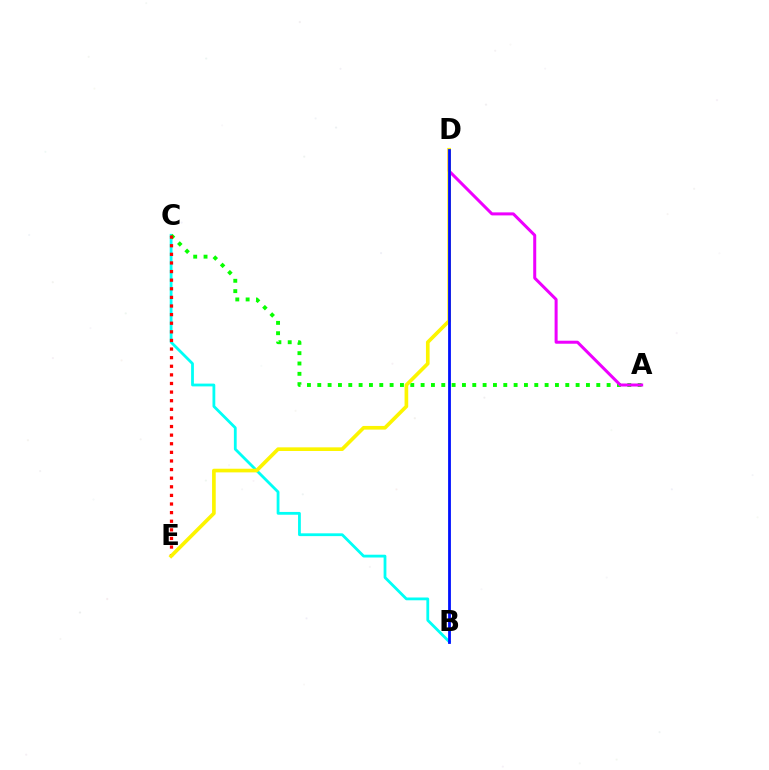{('B', 'C'): [{'color': '#00fff6', 'line_style': 'solid', 'thickness': 2.01}], ('A', 'C'): [{'color': '#08ff00', 'line_style': 'dotted', 'thickness': 2.81}], ('A', 'D'): [{'color': '#ee00ff', 'line_style': 'solid', 'thickness': 2.17}], ('C', 'E'): [{'color': '#ff0000', 'line_style': 'dotted', 'thickness': 2.34}], ('D', 'E'): [{'color': '#fcf500', 'line_style': 'solid', 'thickness': 2.63}], ('B', 'D'): [{'color': '#0010ff', 'line_style': 'solid', 'thickness': 2.01}]}